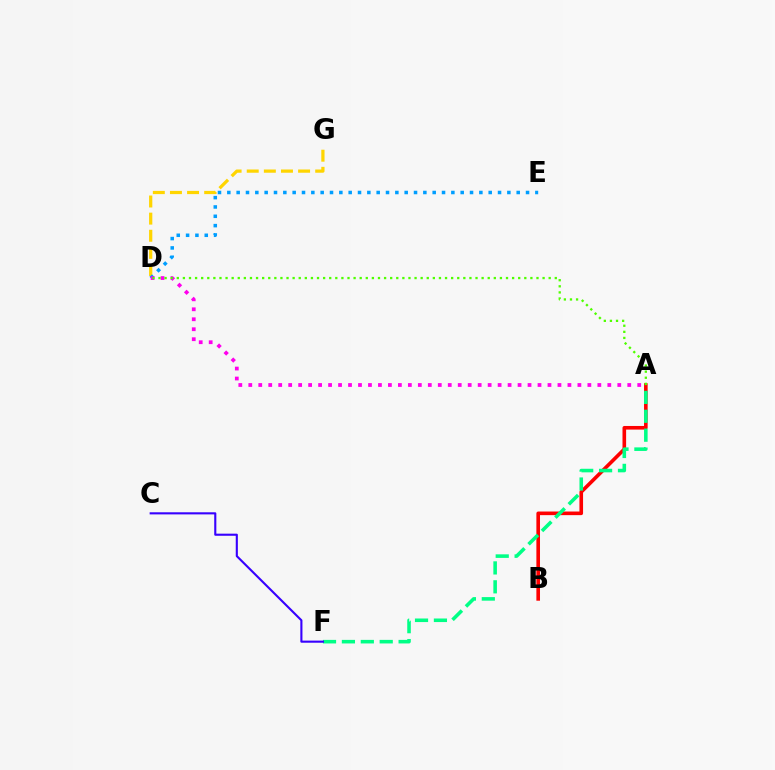{('D', 'G'): [{'color': '#ffd500', 'line_style': 'dashed', 'thickness': 2.33}], ('A', 'B'): [{'color': '#ff0000', 'line_style': 'solid', 'thickness': 2.6}], ('A', 'F'): [{'color': '#00ff86', 'line_style': 'dashed', 'thickness': 2.57}], ('D', 'E'): [{'color': '#009eff', 'line_style': 'dotted', 'thickness': 2.54}], ('A', 'D'): [{'color': '#ff00ed', 'line_style': 'dotted', 'thickness': 2.71}, {'color': '#4fff00', 'line_style': 'dotted', 'thickness': 1.66}], ('C', 'F'): [{'color': '#3700ff', 'line_style': 'solid', 'thickness': 1.52}]}